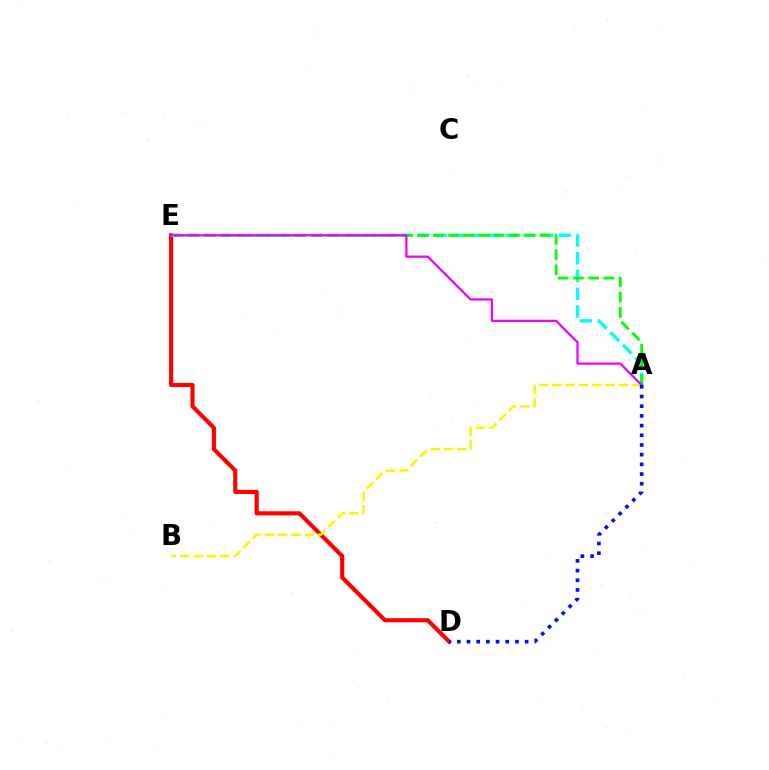{('D', 'E'): [{'color': '#ff0000', 'line_style': 'solid', 'thickness': 2.98}], ('A', 'E'): [{'color': '#00fff6', 'line_style': 'dashed', 'thickness': 2.41}, {'color': '#08ff00', 'line_style': 'dashed', 'thickness': 2.07}, {'color': '#ee00ff', 'line_style': 'solid', 'thickness': 1.6}], ('A', 'B'): [{'color': '#fcf500', 'line_style': 'dashed', 'thickness': 1.81}], ('A', 'D'): [{'color': '#0010ff', 'line_style': 'dotted', 'thickness': 2.63}]}